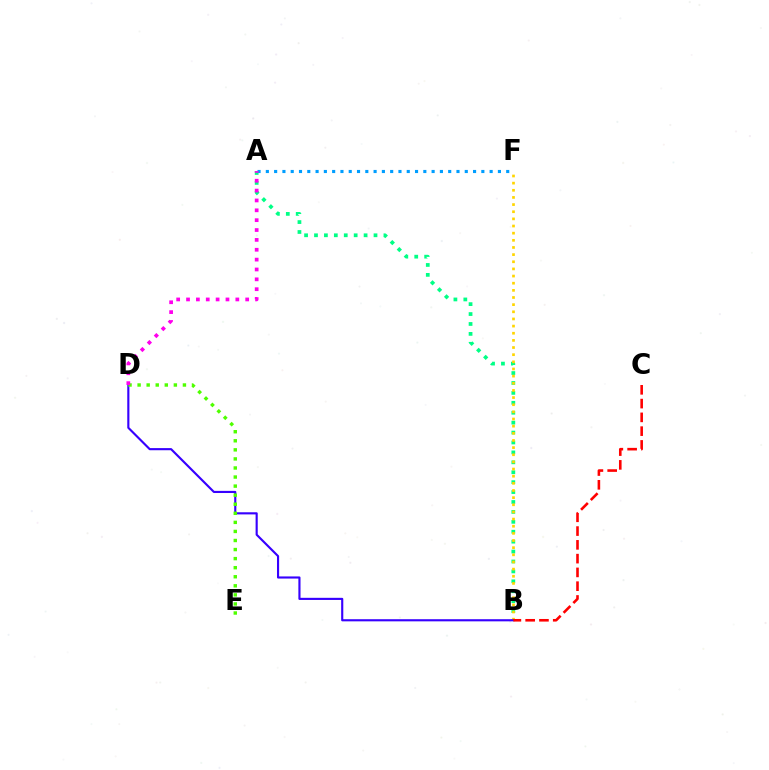{('A', 'B'): [{'color': '#00ff86', 'line_style': 'dotted', 'thickness': 2.69}], ('B', 'F'): [{'color': '#ffd500', 'line_style': 'dotted', 'thickness': 1.94}], ('A', 'F'): [{'color': '#009eff', 'line_style': 'dotted', 'thickness': 2.25}], ('B', 'D'): [{'color': '#3700ff', 'line_style': 'solid', 'thickness': 1.54}], ('D', 'E'): [{'color': '#4fff00', 'line_style': 'dotted', 'thickness': 2.46}], ('A', 'D'): [{'color': '#ff00ed', 'line_style': 'dotted', 'thickness': 2.68}], ('B', 'C'): [{'color': '#ff0000', 'line_style': 'dashed', 'thickness': 1.87}]}